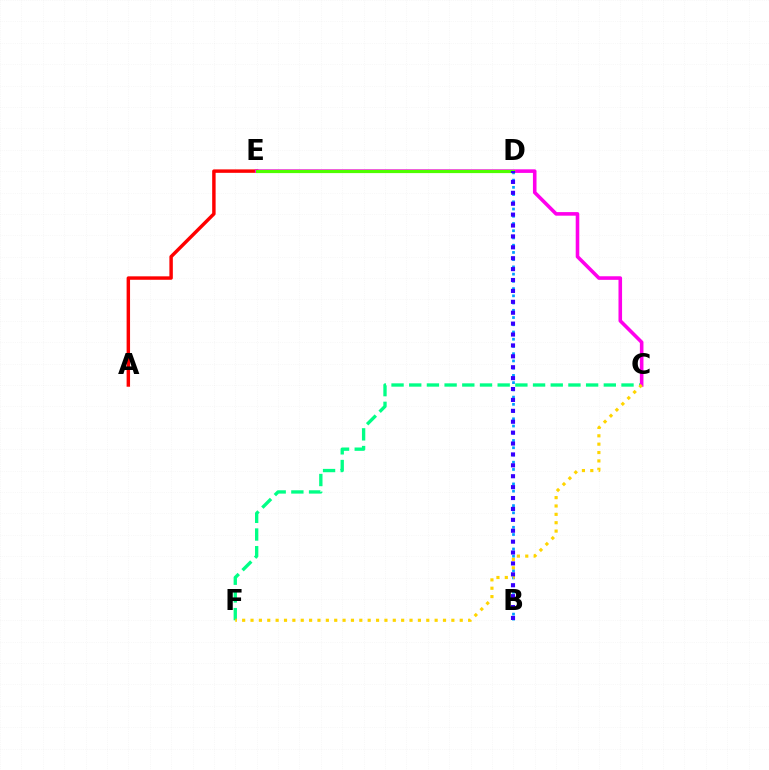{('B', 'D'): [{'color': '#009eff', 'line_style': 'dotted', 'thickness': 1.97}, {'color': '#3700ff', 'line_style': 'dotted', 'thickness': 2.96}], ('C', 'F'): [{'color': '#00ff86', 'line_style': 'dashed', 'thickness': 2.4}, {'color': '#ffd500', 'line_style': 'dotted', 'thickness': 2.27}], ('A', 'E'): [{'color': '#ff0000', 'line_style': 'solid', 'thickness': 2.48}], ('C', 'E'): [{'color': '#ff00ed', 'line_style': 'solid', 'thickness': 2.58}], ('D', 'E'): [{'color': '#4fff00', 'line_style': 'solid', 'thickness': 2.31}]}